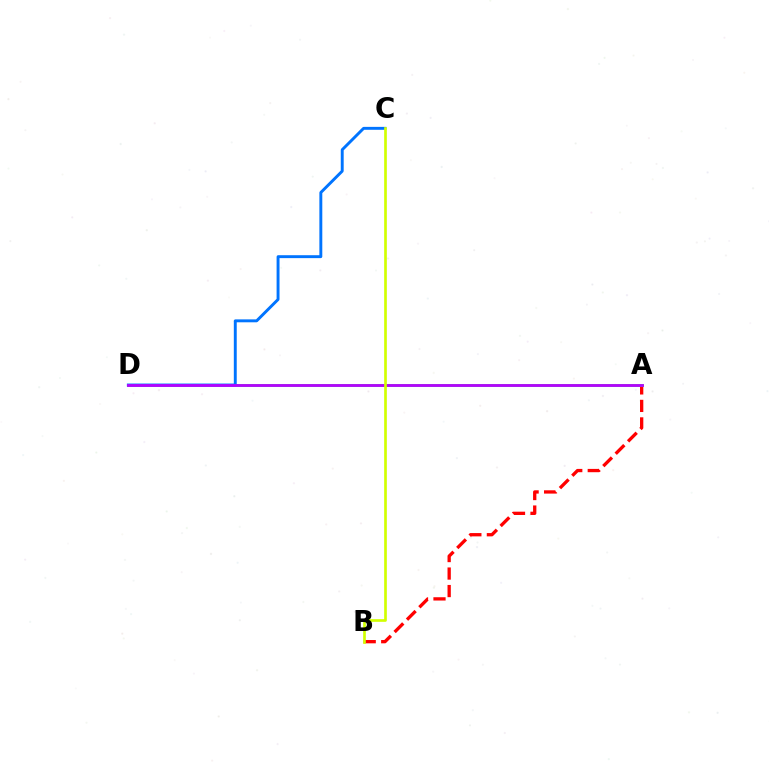{('A', 'B'): [{'color': '#ff0000', 'line_style': 'dashed', 'thickness': 2.38}], ('A', 'D'): [{'color': '#00ff5c', 'line_style': 'solid', 'thickness': 1.97}, {'color': '#b900ff', 'line_style': 'solid', 'thickness': 2.0}], ('C', 'D'): [{'color': '#0074ff', 'line_style': 'solid', 'thickness': 2.1}], ('B', 'C'): [{'color': '#d1ff00', 'line_style': 'solid', 'thickness': 1.92}]}